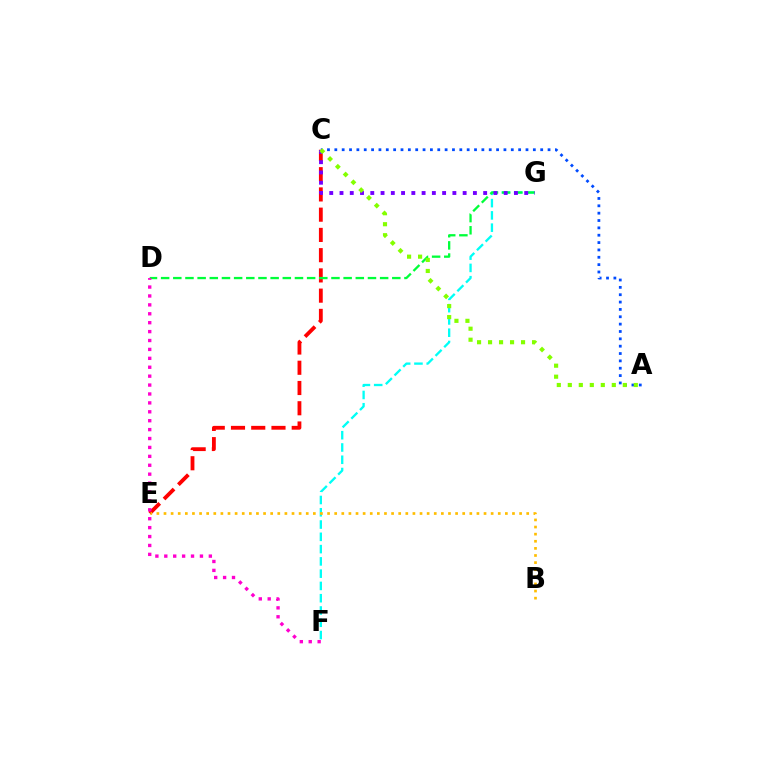{('C', 'E'): [{'color': '#ff0000', 'line_style': 'dashed', 'thickness': 2.75}], ('A', 'C'): [{'color': '#004bff', 'line_style': 'dotted', 'thickness': 2.0}, {'color': '#84ff00', 'line_style': 'dotted', 'thickness': 2.99}], ('F', 'G'): [{'color': '#00fff6', 'line_style': 'dashed', 'thickness': 1.67}], ('D', 'G'): [{'color': '#00ff39', 'line_style': 'dashed', 'thickness': 1.65}], ('C', 'G'): [{'color': '#7200ff', 'line_style': 'dotted', 'thickness': 2.79}], ('B', 'E'): [{'color': '#ffbd00', 'line_style': 'dotted', 'thickness': 1.93}], ('D', 'F'): [{'color': '#ff00cf', 'line_style': 'dotted', 'thickness': 2.42}]}